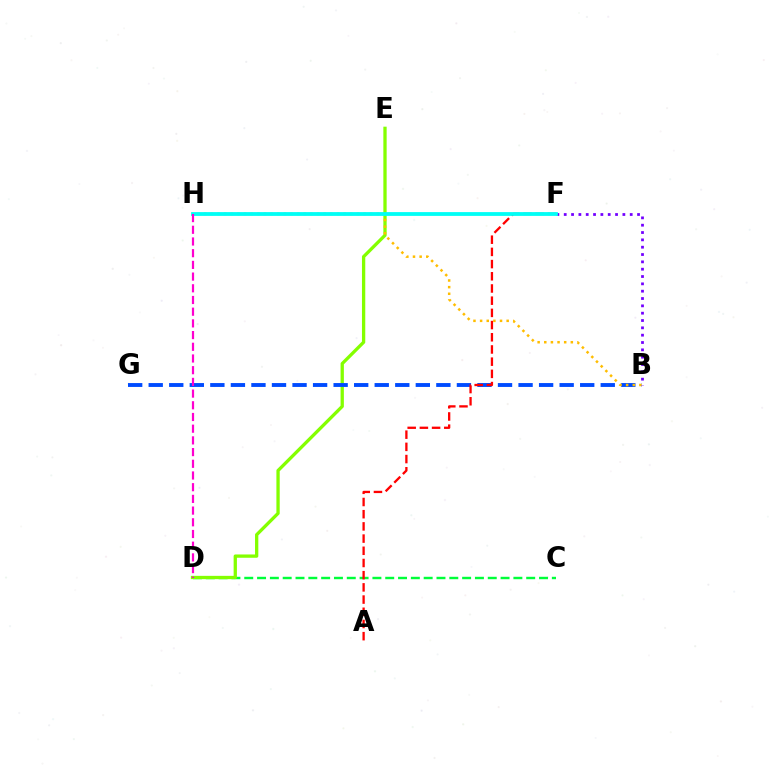{('C', 'D'): [{'color': '#00ff39', 'line_style': 'dashed', 'thickness': 1.74}], ('D', 'E'): [{'color': '#84ff00', 'line_style': 'solid', 'thickness': 2.37}], ('B', 'G'): [{'color': '#004bff', 'line_style': 'dashed', 'thickness': 2.79}], ('A', 'F'): [{'color': '#ff0000', 'line_style': 'dashed', 'thickness': 1.66}], ('B', 'H'): [{'color': '#ffbd00', 'line_style': 'dotted', 'thickness': 1.8}], ('B', 'F'): [{'color': '#7200ff', 'line_style': 'dotted', 'thickness': 1.99}], ('F', 'H'): [{'color': '#00fff6', 'line_style': 'solid', 'thickness': 2.73}], ('D', 'H'): [{'color': '#ff00cf', 'line_style': 'dashed', 'thickness': 1.59}]}